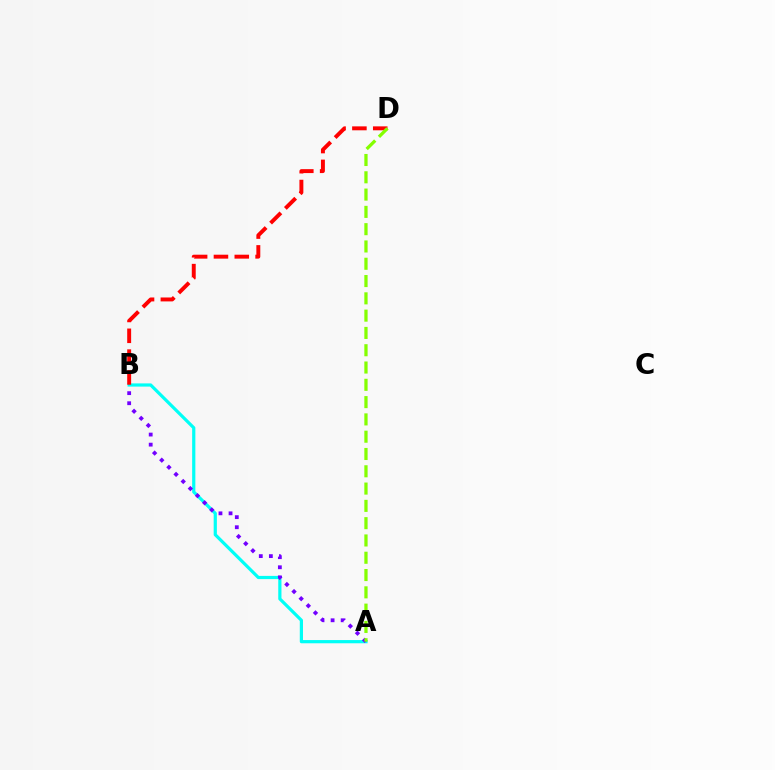{('A', 'B'): [{'color': '#00fff6', 'line_style': 'solid', 'thickness': 2.31}, {'color': '#7200ff', 'line_style': 'dotted', 'thickness': 2.74}], ('B', 'D'): [{'color': '#ff0000', 'line_style': 'dashed', 'thickness': 2.83}], ('A', 'D'): [{'color': '#84ff00', 'line_style': 'dashed', 'thickness': 2.35}]}